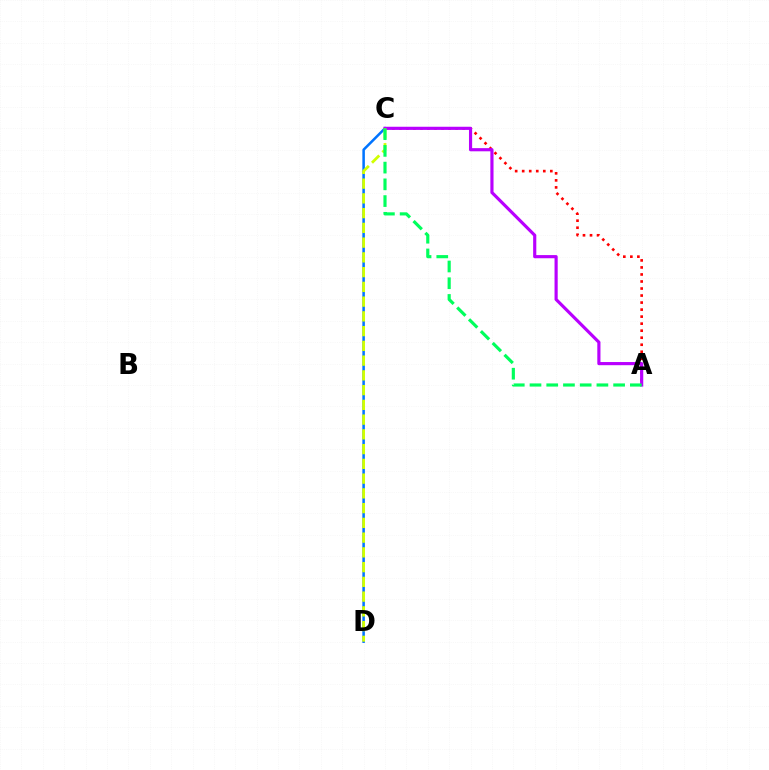{('A', 'C'): [{'color': '#ff0000', 'line_style': 'dotted', 'thickness': 1.91}, {'color': '#b900ff', 'line_style': 'solid', 'thickness': 2.28}, {'color': '#00ff5c', 'line_style': 'dashed', 'thickness': 2.27}], ('C', 'D'): [{'color': '#0074ff', 'line_style': 'solid', 'thickness': 1.82}, {'color': '#d1ff00', 'line_style': 'dashed', 'thickness': 2.0}]}